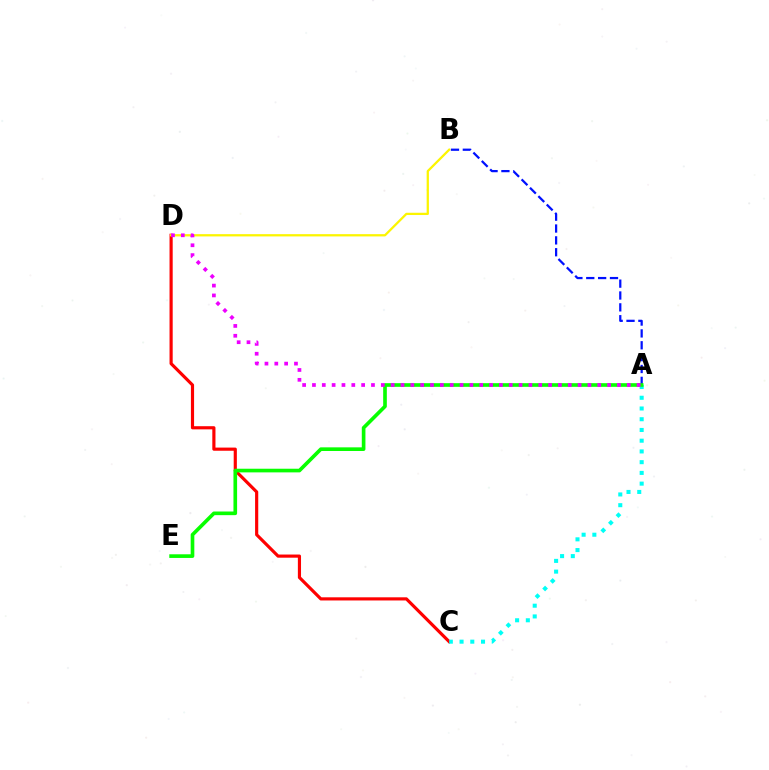{('C', 'D'): [{'color': '#ff0000', 'line_style': 'solid', 'thickness': 2.27}], ('A', 'B'): [{'color': '#0010ff', 'line_style': 'dashed', 'thickness': 1.61}], ('B', 'D'): [{'color': '#fcf500', 'line_style': 'solid', 'thickness': 1.63}], ('A', 'C'): [{'color': '#00fff6', 'line_style': 'dotted', 'thickness': 2.92}], ('A', 'E'): [{'color': '#08ff00', 'line_style': 'solid', 'thickness': 2.63}], ('A', 'D'): [{'color': '#ee00ff', 'line_style': 'dotted', 'thickness': 2.67}]}